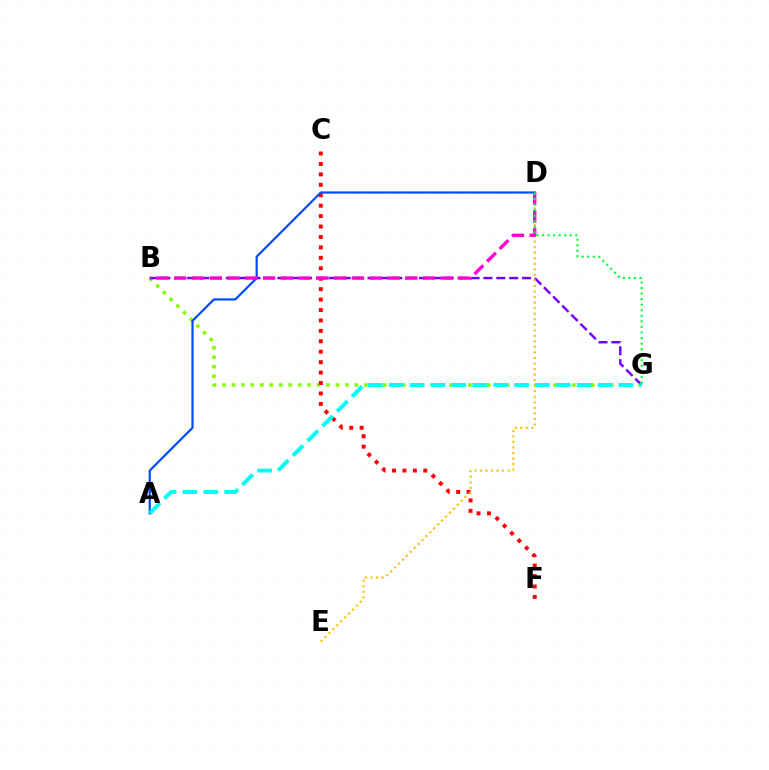{('B', 'G'): [{'color': '#84ff00', 'line_style': 'dotted', 'thickness': 2.57}, {'color': '#7200ff', 'line_style': 'dashed', 'thickness': 1.75}], ('C', 'F'): [{'color': '#ff0000', 'line_style': 'dotted', 'thickness': 2.83}], ('A', 'D'): [{'color': '#004bff', 'line_style': 'solid', 'thickness': 1.58}], ('D', 'E'): [{'color': '#ffbd00', 'line_style': 'dotted', 'thickness': 1.51}], ('B', 'D'): [{'color': '#ff00cf', 'line_style': 'dashed', 'thickness': 2.41}], ('D', 'G'): [{'color': '#00ff39', 'line_style': 'dotted', 'thickness': 1.51}], ('A', 'G'): [{'color': '#00fff6', 'line_style': 'dashed', 'thickness': 2.84}]}